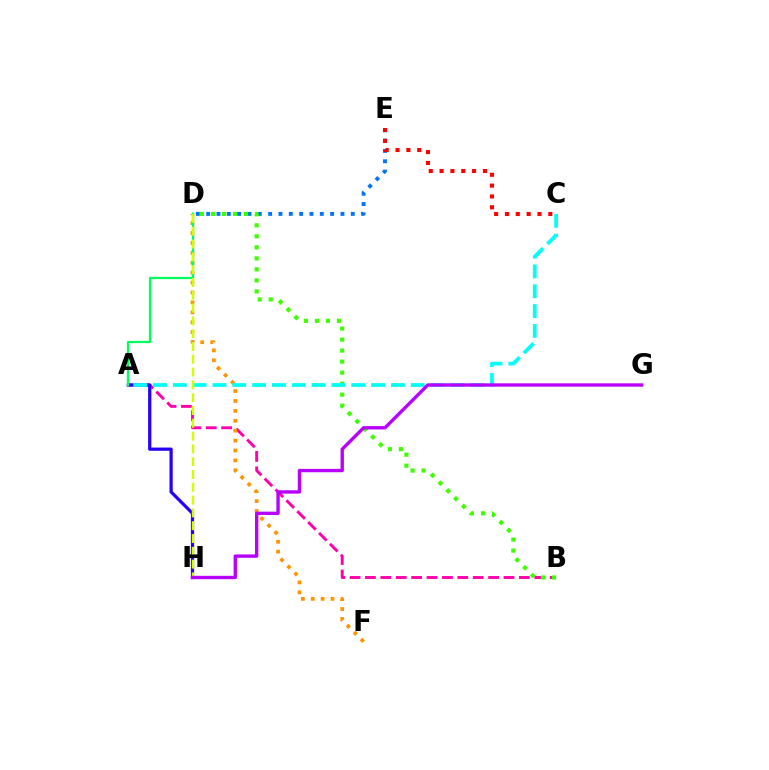{('D', 'E'): [{'color': '#0074ff', 'line_style': 'dotted', 'thickness': 2.81}], ('A', 'B'): [{'color': '#ff00ac', 'line_style': 'dashed', 'thickness': 2.09}], ('B', 'D'): [{'color': '#3dff00', 'line_style': 'dotted', 'thickness': 2.99}], ('A', 'H'): [{'color': '#2500ff', 'line_style': 'solid', 'thickness': 2.32}], ('D', 'F'): [{'color': '#ff9400', 'line_style': 'dotted', 'thickness': 2.69}], ('A', 'D'): [{'color': '#00ff5c', 'line_style': 'solid', 'thickness': 1.62}], ('A', 'C'): [{'color': '#00fff6', 'line_style': 'dashed', 'thickness': 2.69}], ('C', 'E'): [{'color': '#ff0000', 'line_style': 'dotted', 'thickness': 2.94}], ('D', 'H'): [{'color': '#d1ff00', 'line_style': 'dashed', 'thickness': 1.74}], ('G', 'H'): [{'color': '#b900ff', 'line_style': 'solid', 'thickness': 2.42}]}